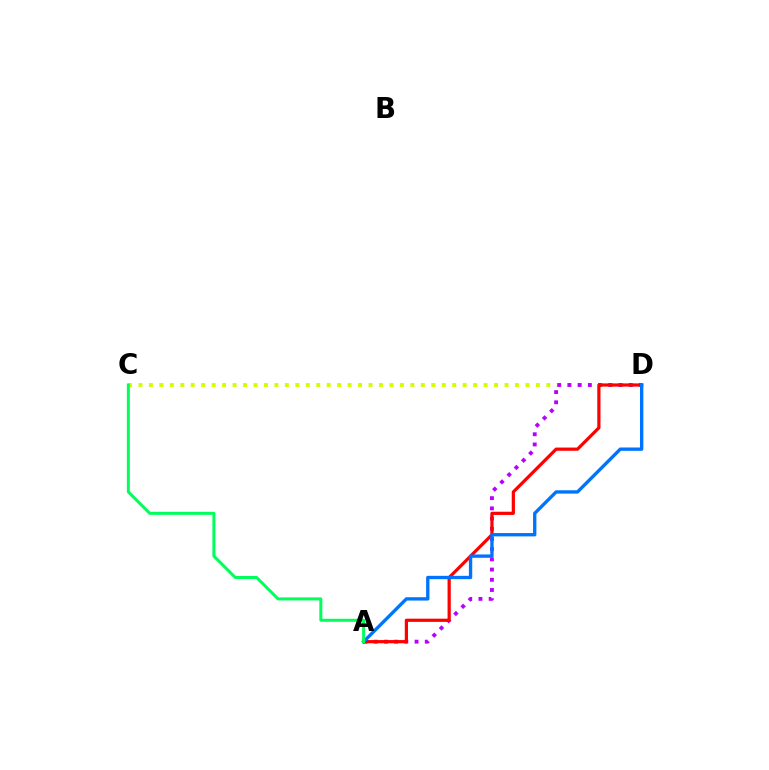{('C', 'D'): [{'color': '#d1ff00', 'line_style': 'dotted', 'thickness': 2.84}], ('A', 'D'): [{'color': '#b900ff', 'line_style': 'dotted', 'thickness': 2.77}, {'color': '#ff0000', 'line_style': 'solid', 'thickness': 2.31}, {'color': '#0074ff', 'line_style': 'solid', 'thickness': 2.41}], ('A', 'C'): [{'color': '#00ff5c', 'line_style': 'solid', 'thickness': 2.16}]}